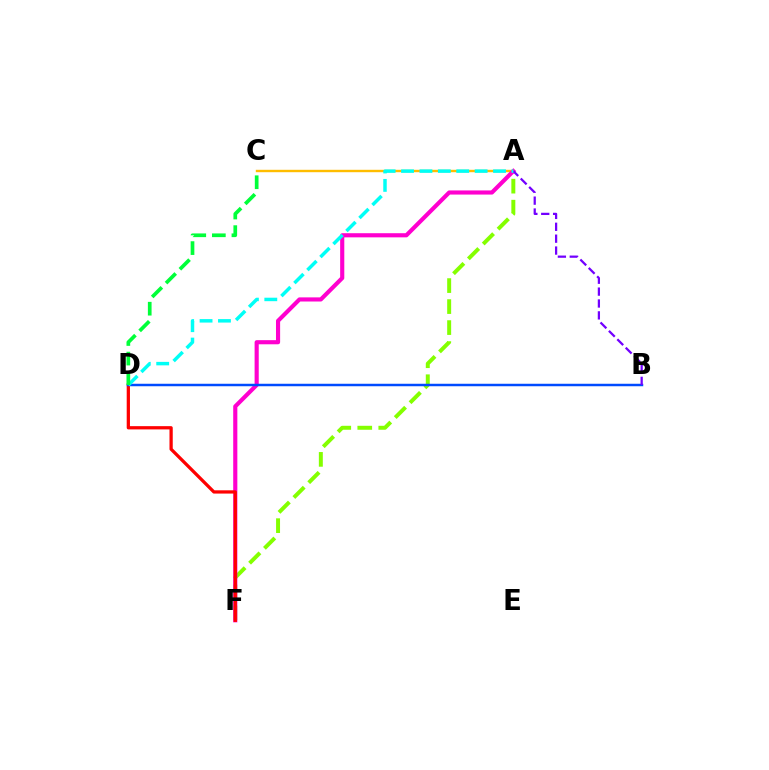{('A', 'F'): [{'color': '#84ff00', 'line_style': 'dashed', 'thickness': 2.85}, {'color': '#ff00cf', 'line_style': 'solid', 'thickness': 2.98}], ('A', 'C'): [{'color': '#ffbd00', 'line_style': 'solid', 'thickness': 1.73}], ('D', 'F'): [{'color': '#ff0000', 'line_style': 'solid', 'thickness': 2.35}], ('B', 'D'): [{'color': '#004bff', 'line_style': 'solid', 'thickness': 1.78}], ('A', 'B'): [{'color': '#7200ff', 'line_style': 'dashed', 'thickness': 1.61}], ('A', 'D'): [{'color': '#00fff6', 'line_style': 'dashed', 'thickness': 2.5}], ('C', 'D'): [{'color': '#00ff39', 'line_style': 'dashed', 'thickness': 2.66}]}